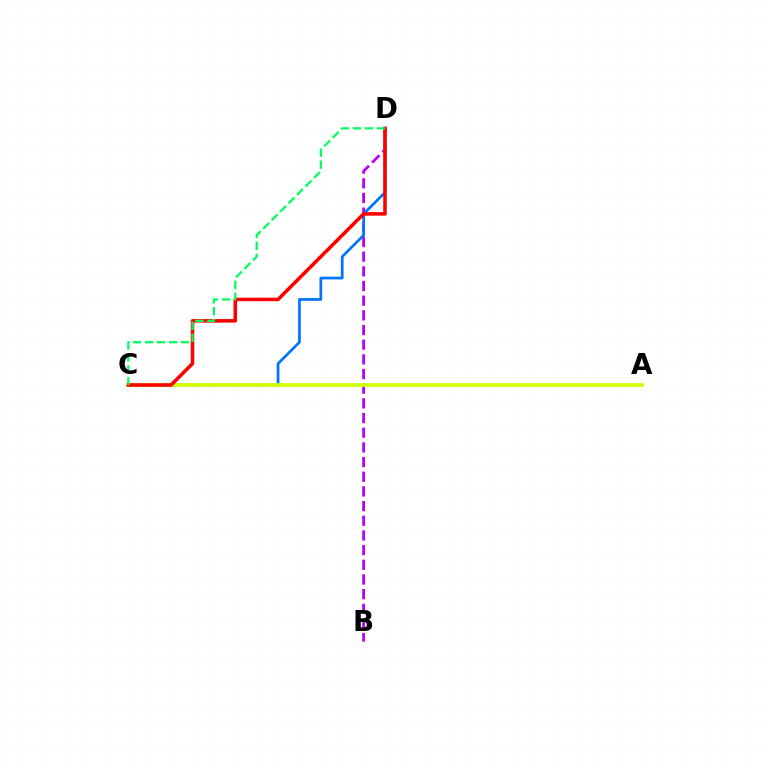{('B', 'D'): [{'color': '#b900ff', 'line_style': 'dashed', 'thickness': 1.99}], ('C', 'D'): [{'color': '#0074ff', 'line_style': 'solid', 'thickness': 1.96}, {'color': '#ff0000', 'line_style': 'solid', 'thickness': 2.56}, {'color': '#00ff5c', 'line_style': 'dashed', 'thickness': 1.63}], ('A', 'C'): [{'color': '#d1ff00', 'line_style': 'solid', 'thickness': 2.7}]}